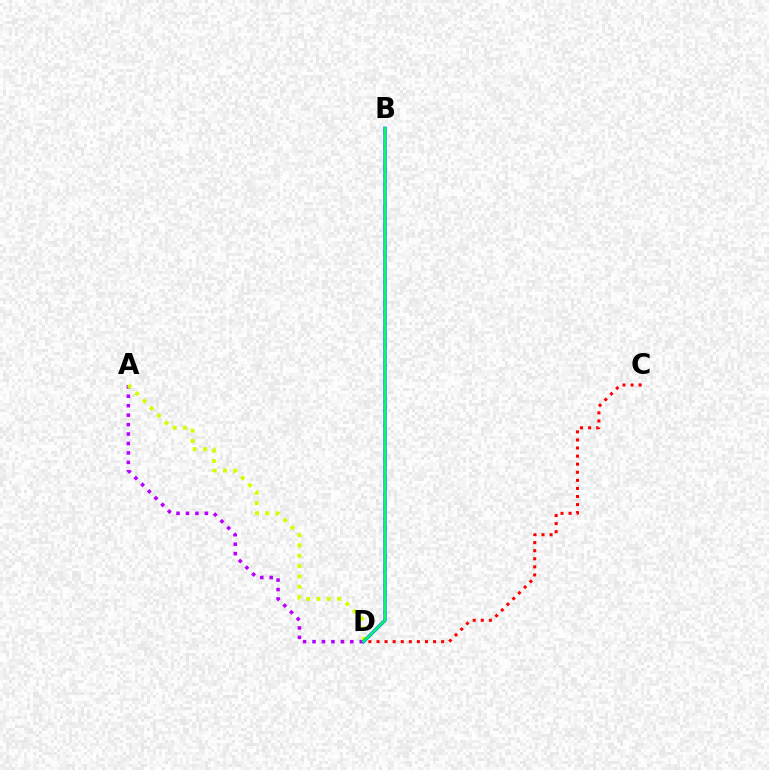{('A', 'D'): [{'color': '#b900ff', 'line_style': 'dotted', 'thickness': 2.57}, {'color': '#d1ff00', 'line_style': 'dotted', 'thickness': 2.81}], ('C', 'D'): [{'color': '#ff0000', 'line_style': 'dotted', 'thickness': 2.2}], ('B', 'D'): [{'color': '#0074ff', 'line_style': 'solid', 'thickness': 2.4}, {'color': '#00ff5c', 'line_style': 'solid', 'thickness': 1.59}]}